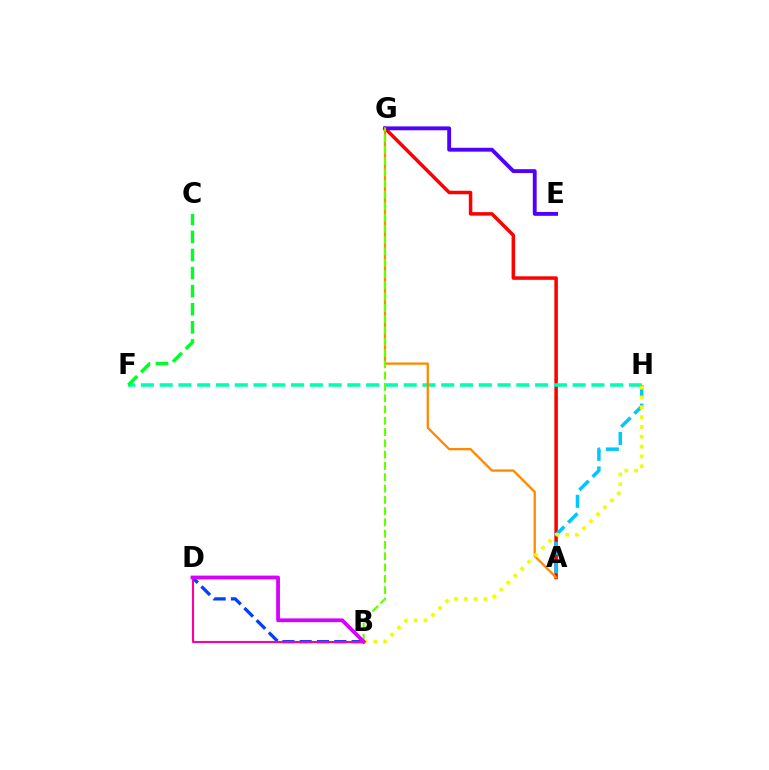{('A', 'G'): [{'color': '#ff0000', 'line_style': 'solid', 'thickness': 2.53}, {'color': '#ff8800', 'line_style': 'solid', 'thickness': 1.65}], ('E', 'G'): [{'color': '#4f00ff', 'line_style': 'solid', 'thickness': 2.79}], ('A', 'H'): [{'color': '#00c7ff', 'line_style': 'dashed', 'thickness': 2.53}], ('F', 'H'): [{'color': '#00ffaf', 'line_style': 'dashed', 'thickness': 2.55}], ('C', 'F'): [{'color': '#00ff27', 'line_style': 'dashed', 'thickness': 2.46}], ('B', 'D'): [{'color': '#003fff', 'line_style': 'dashed', 'thickness': 2.35}, {'color': '#ff00a0', 'line_style': 'solid', 'thickness': 1.52}, {'color': '#d600ff', 'line_style': 'solid', 'thickness': 2.72}], ('B', 'G'): [{'color': '#66ff00', 'line_style': 'dashed', 'thickness': 1.53}], ('B', 'H'): [{'color': '#eeff00', 'line_style': 'dotted', 'thickness': 2.67}]}